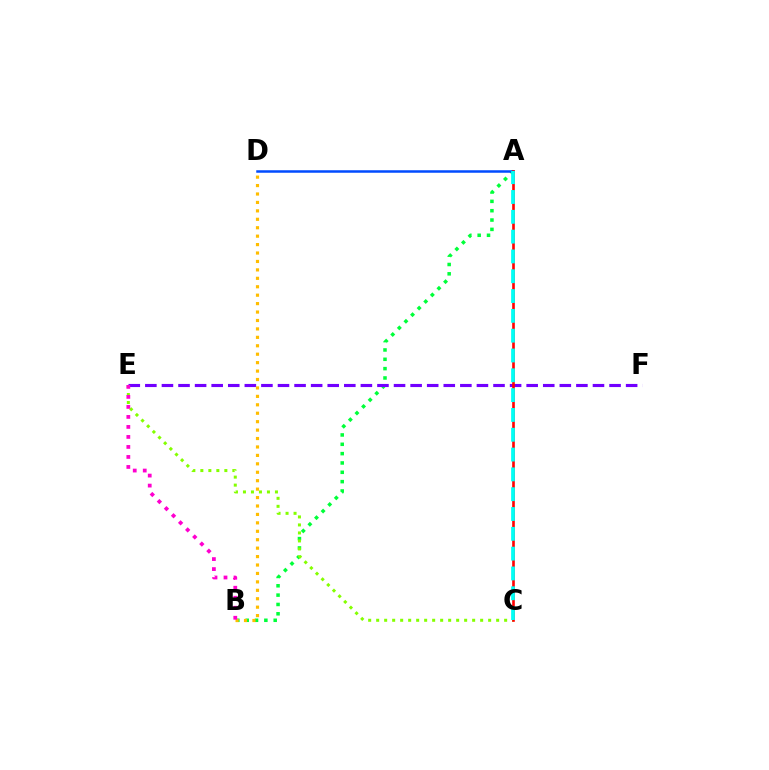{('A', 'B'): [{'color': '#00ff39', 'line_style': 'dotted', 'thickness': 2.54}], ('E', 'F'): [{'color': '#7200ff', 'line_style': 'dashed', 'thickness': 2.25}], ('B', 'D'): [{'color': '#ffbd00', 'line_style': 'dotted', 'thickness': 2.29}], ('C', 'E'): [{'color': '#84ff00', 'line_style': 'dotted', 'thickness': 2.17}], ('A', 'D'): [{'color': '#004bff', 'line_style': 'solid', 'thickness': 1.8}], ('B', 'E'): [{'color': '#ff00cf', 'line_style': 'dotted', 'thickness': 2.72}], ('A', 'C'): [{'color': '#ff0000', 'line_style': 'solid', 'thickness': 1.89}, {'color': '#00fff6', 'line_style': 'dashed', 'thickness': 2.69}]}